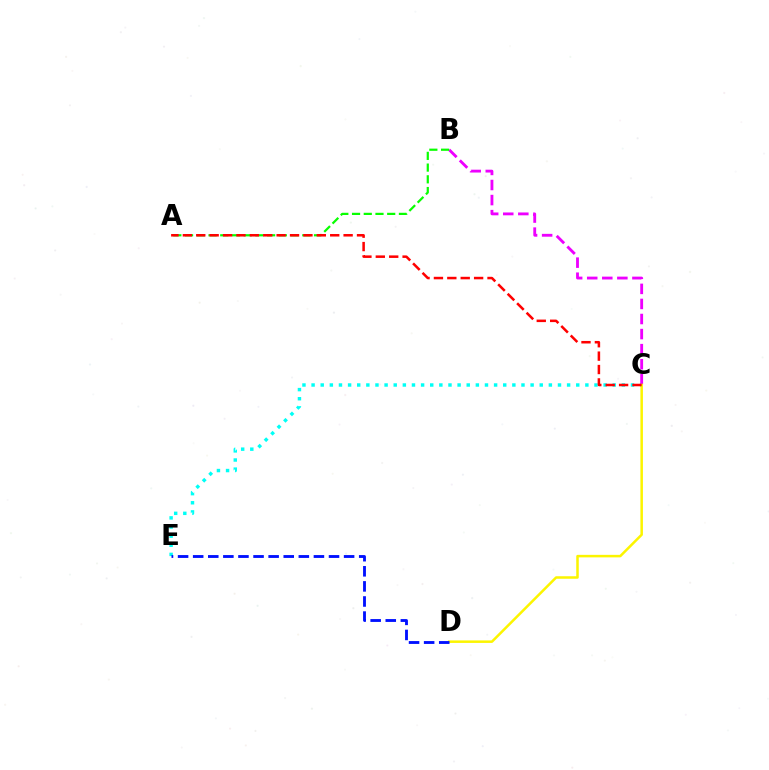{('C', 'E'): [{'color': '#00fff6', 'line_style': 'dotted', 'thickness': 2.48}], ('B', 'C'): [{'color': '#ee00ff', 'line_style': 'dashed', 'thickness': 2.05}], ('C', 'D'): [{'color': '#fcf500', 'line_style': 'solid', 'thickness': 1.81}], ('D', 'E'): [{'color': '#0010ff', 'line_style': 'dashed', 'thickness': 2.05}], ('A', 'B'): [{'color': '#08ff00', 'line_style': 'dashed', 'thickness': 1.59}], ('A', 'C'): [{'color': '#ff0000', 'line_style': 'dashed', 'thickness': 1.82}]}